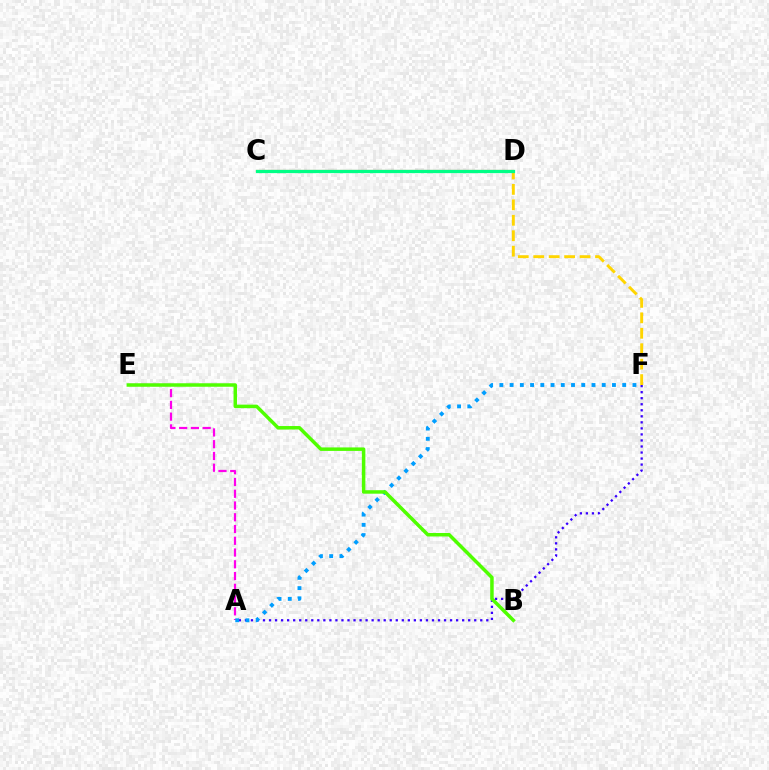{('A', 'E'): [{'color': '#ff00ed', 'line_style': 'dashed', 'thickness': 1.6}], ('D', 'F'): [{'color': '#ffd500', 'line_style': 'dashed', 'thickness': 2.1}], ('A', 'F'): [{'color': '#3700ff', 'line_style': 'dotted', 'thickness': 1.64}, {'color': '#009eff', 'line_style': 'dotted', 'thickness': 2.78}], ('C', 'D'): [{'color': '#ff0000', 'line_style': 'solid', 'thickness': 1.54}, {'color': '#00ff86', 'line_style': 'solid', 'thickness': 2.33}], ('B', 'E'): [{'color': '#4fff00', 'line_style': 'solid', 'thickness': 2.51}]}